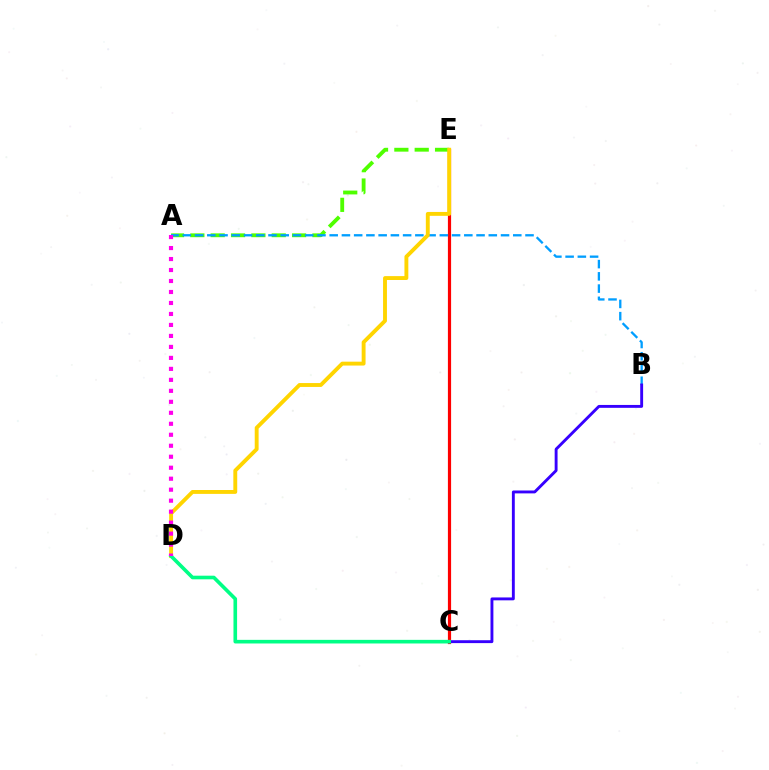{('C', 'E'): [{'color': '#ff0000', 'line_style': 'solid', 'thickness': 2.3}], ('A', 'E'): [{'color': '#4fff00', 'line_style': 'dashed', 'thickness': 2.76}], ('A', 'B'): [{'color': '#009eff', 'line_style': 'dashed', 'thickness': 1.66}], ('D', 'E'): [{'color': '#ffd500', 'line_style': 'solid', 'thickness': 2.8}], ('B', 'C'): [{'color': '#3700ff', 'line_style': 'solid', 'thickness': 2.08}], ('C', 'D'): [{'color': '#00ff86', 'line_style': 'solid', 'thickness': 2.61}], ('A', 'D'): [{'color': '#ff00ed', 'line_style': 'dotted', 'thickness': 2.98}]}